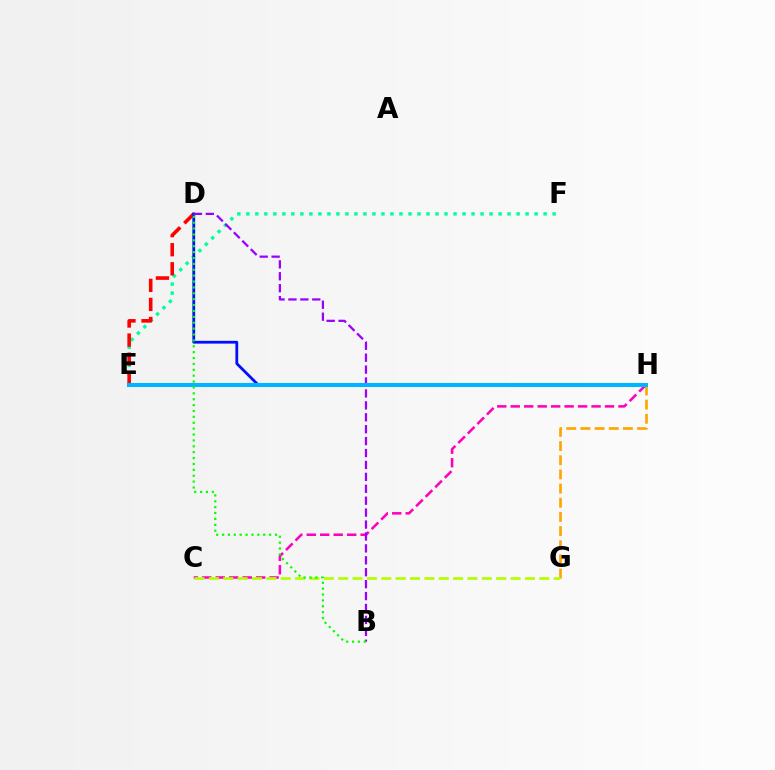{('G', 'H'): [{'color': '#ffa500', 'line_style': 'dashed', 'thickness': 1.92}], ('E', 'F'): [{'color': '#00ff9d', 'line_style': 'dotted', 'thickness': 2.45}], ('D', 'E'): [{'color': '#ff0000', 'line_style': 'dashed', 'thickness': 2.59}], ('D', 'H'): [{'color': '#0010ff', 'line_style': 'solid', 'thickness': 2.01}], ('C', 'H'): [{'color': '#ff00bd', 'line_style': 'dashed', 'thickness': 1.83}], ('B', 'D'): [{'color': '#9b00ff', 'line_style': 'dashed', 'thickness': 1.62}, {'color': '#08ff00', 'line_style': 'dotted', 'thickness': 1.6}], ('E', 'H'): [{'color': '#00b5ff', 'line_style': 'solid', 'thickness': 2.92}], ('C', 'G'): [{'color': '#b3ff00', 'line_style': 'dashed', 'thickness': 1.95}]}